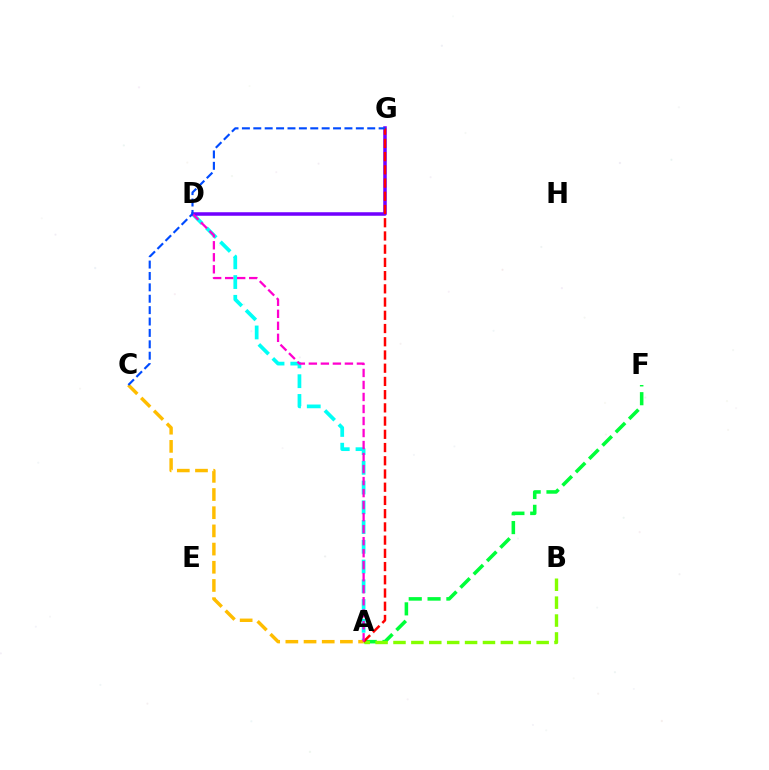{('A', 'D'): [{'color': '#00fff6', 'line_style': 'dashed', 'thickness': 2.68}, {'color': '#ff00cf', 'line_style': 'dashed', 'thickness': 1.63}], ('A', 'F'): [{'color': '#00ff39', 'line_style': 'dashed', 'thickness': 2.56}], ('A', 'B'): [{'color': '#84ff00', 'line_style': 'dashed', 'thickness': 2.43}], ('D', 'G'): [{'color': '#7200ff', 'line_style': 'solid', 'thickness': 2.54}], ('A', 'C'): [{'color': '#ffbd00', 'line_style': 'dashed', 'thickness': 2.47}], ('A', 'G'): [{'color': '#ff0000', 'line_style': 'dashed', 'thickness': 1.8}], ('C', 'G'): [{'color': '#004bff', 'line_style': 'dashed', 'thickness': 1.55}]}